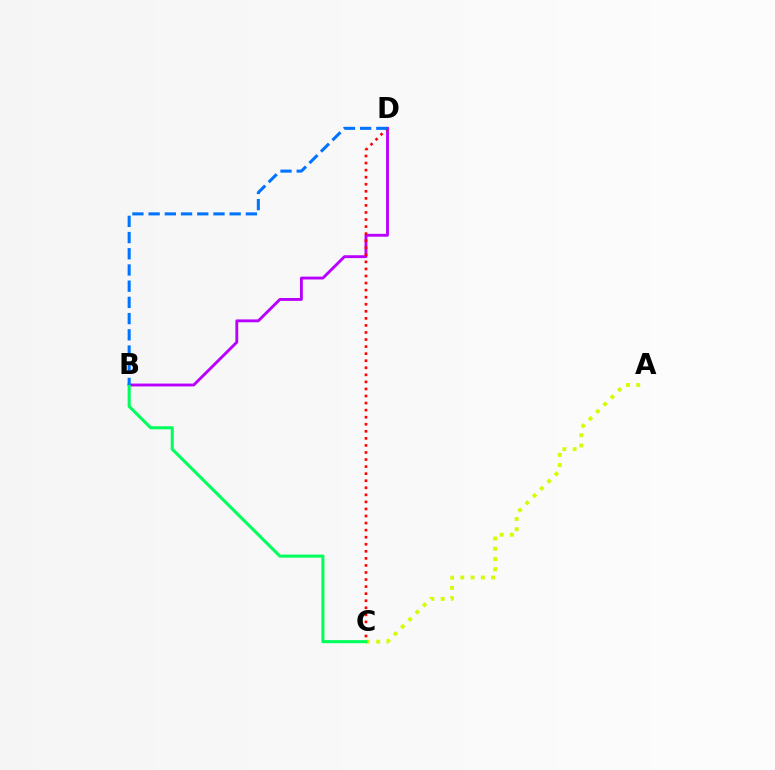{('B', 'D'): [{'color': '#b900ff', 'line_style': 'solid', 'thickness': 2.06}, {'color': '#0074ff', 'line_style': 'dashed', 'thickness': 2.2}], ('A', 'C'): [{'color': '#d1ff00', 'line_style': 'dotted', 'thickness': 2.79}], ('C', 'D'): [{'color': '#ff0000', 'line_style': 'dotted', 'thickness': 1.92}], ('B', 'C'): [{'color': '#00ff5c', 'line_style': 'solid', 'thickness': 2.2}]}